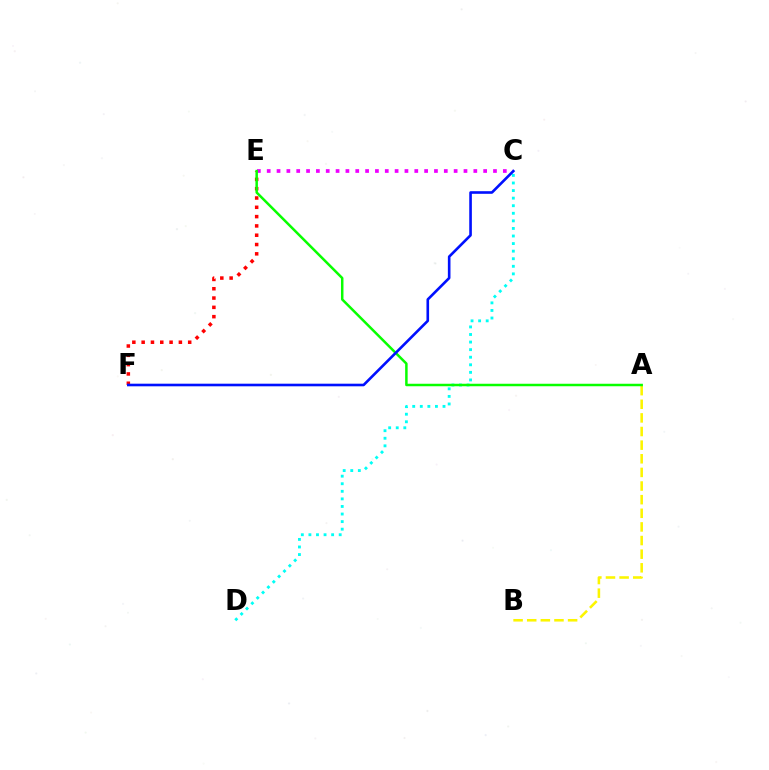{('C', 'D'): [{'color': '#00fff6', 'line_style': 'dotted', 'thickness': 2.06}], ('E', 'F'): [{'color': '#ff0000', 'line_style': 'dotted', 'thickness': 2.53}], ('A', 'B'): [{'color': '#fcf500', 'line_style': 'dashed', 'thickness': 1.85}], ('C', 'E'): [{'color': '#ee00ff', 'line_style': 'dotted', 'thickness': 2.67}], ('A', 'E'): [{'color': '#08ff00', 'line_style': 'solid', 'thickness': 1.8}], ('C', 'F'): [{'color': '#0010ff', 'line_style': 'solid', 'thickness': 1.88}]}